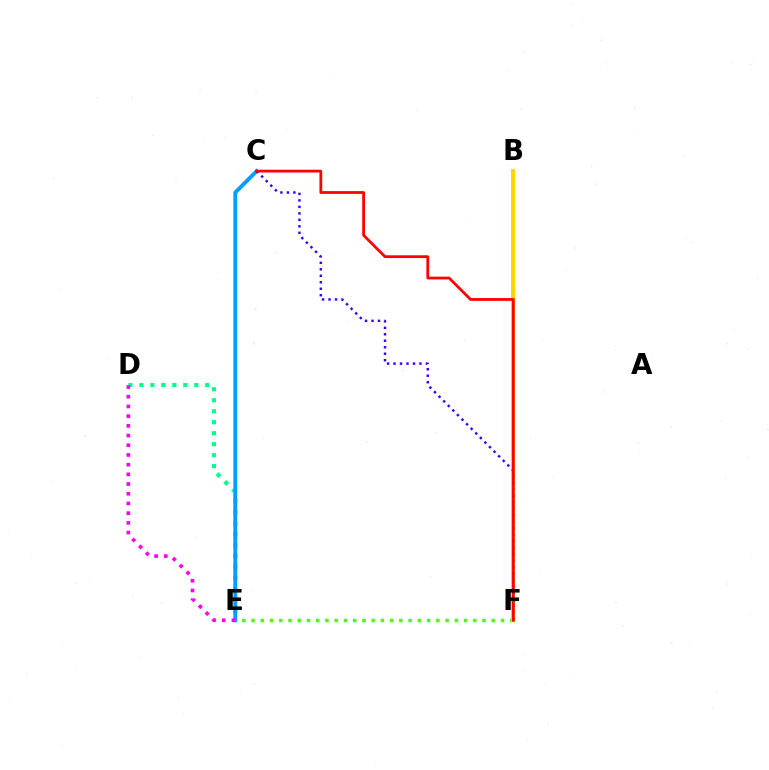{('E', 'F'): [{'color': '#4fff00', 'line_style': 'dotted', 'thickness': 2.51}], ('B', 'F'): [{'color': '#ffd500', 'line_style': 'solid', 'thickness': 2.86}], ('D', 'E'): [{'color': '#00ff86', 'line_style': 'dotted', 'thickness': 2.98}, {'color': '#ff00ed', 'line_style': 'dotted', 'thickness': 2.64}], ('C', 'E'): [{'color': '#009eff', 'line_style': 'solid', 'thickness': 2.82}], ('C', 'F'): [{'color': '#3700ff', 'line_style': 'dotted', 'thickness': 1.76}, {'color': '#ff0000', 'line_style': 'solid', 'thickness': 2.0}]}